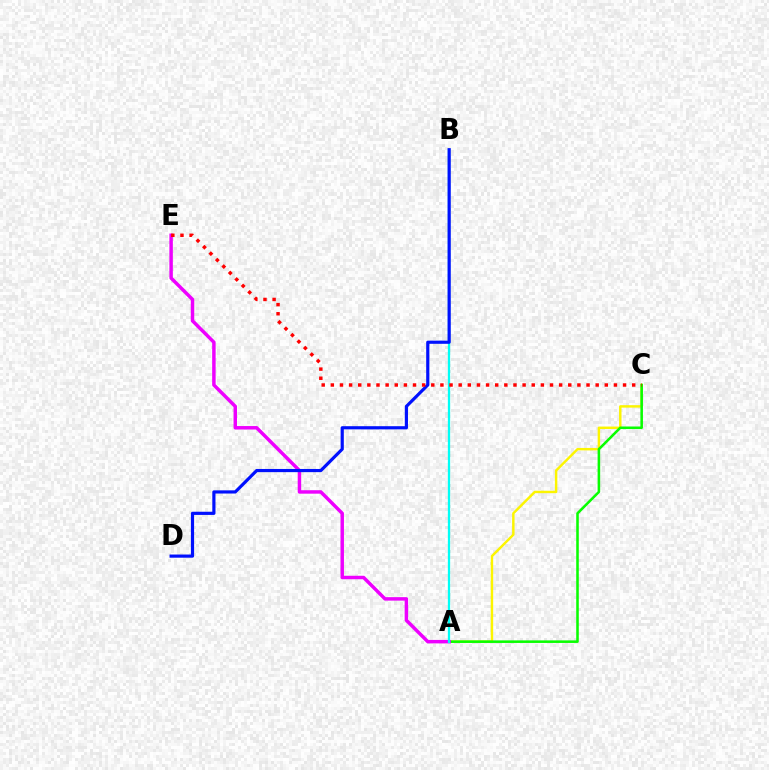{('A', 'C'): [{'color': '#fcf500', 'line_style': 'solid', 'thickness': 1.76}, {'color': '#08ff00', 'line_style': 'solid', 'thickness': 1.84}], ('A', 'E'): [{'color': '#ee00ff', 'line_style': 'solid', 'thickness': 2.5}], ('A', 'B'): [{'color': '#00fff6', 'line_style': 'solid', 'thickness': 1.65}], ('B', 'D'): [{'color': '#0010ff', 'line_style': 'solid', 'thickness': 2.29}], ('C', 'E'): [{'color': '#ff0000', 'line_style': 'dotted', 'thickness': 2.48}]}